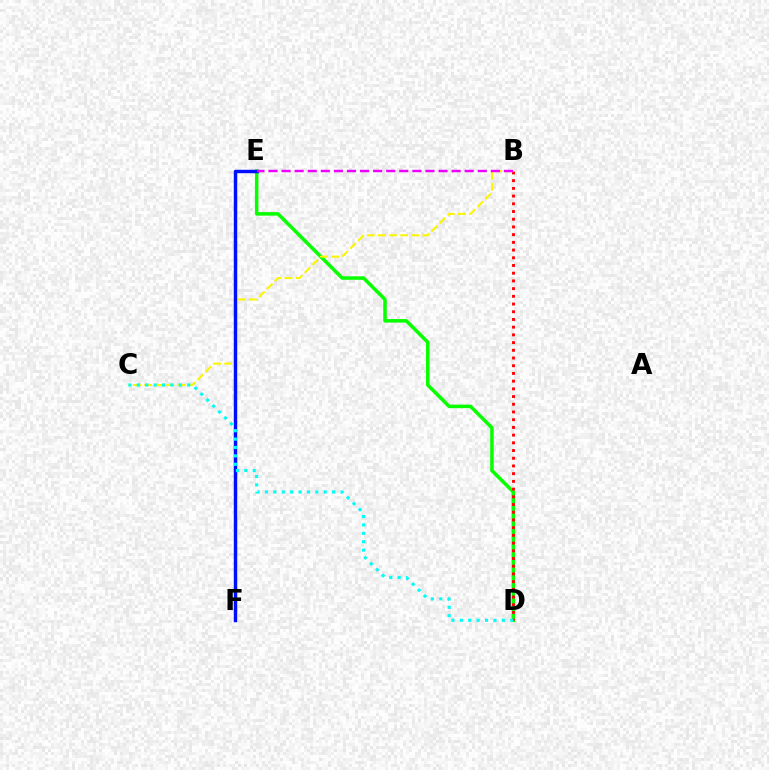{('D', 'E'): [{'color': '#08ff00', 'line_style': 'solid', 'thickness': 2.53}], ('B', 'D'): [{'color': '#ff0000', 'line_style': 'dotted', 'thickness': 2.09}], ('B', 'C'): [{'color': '#fcf500', 'line_style': 'dashed', 'thickness': 1.51}], ('E', 'F'): [{'color': '#0010ff', 'line_style': 'solid', 'thickness': 2.48}], ('B', 'E'): [{'color': '#ee00ff', 'line_style': 'dashed', 'thickness': 1.78}], ('C', 'D'): [{'color': '#00fff6', 'line_style': 'dotted', 'thickness': 2.28}]}